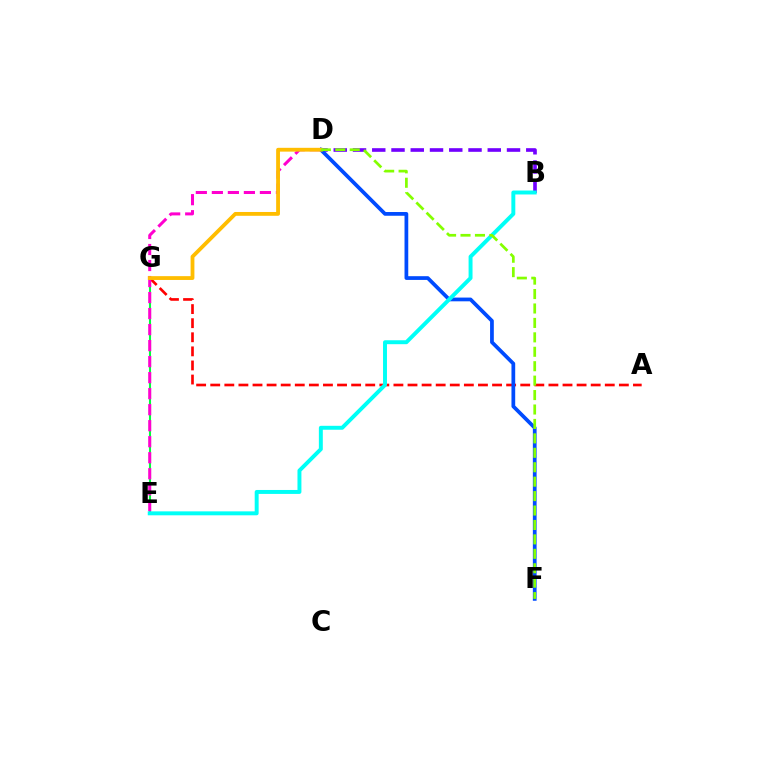{('E', 'G'): [{'color': '#00ff39', 'line_style': 'solid', 'thickness': 1.5}], ('B', 'D'): [{'color': '#7200ff', 'line_style': 'dashed', 'thickness': 2.62}], ('A', 'G'): [{'color': '#ff0000', 'line_style': 'dashed', 'thickness': 1.91}], ('D', 'E'): [{'color': '#ff00cf', 'line_style': 'dashed', 'thickness': 2.18}], ('D', 'F'): [{'color': '#004bff', 'line_style': 'solid', 'thickness': 2.69}, {'color': '#84ff00', 'line_style': 'dashed', 'thickness': 1.96}], ('B', 'E'): [{'color': '#00fff6', 'line_style': 'solid', 'thickness': 2.84}], ('D', 'G'): [{'color': '#ffbd00', 'line_style': 'solid', 'thickness': 2.75}]}